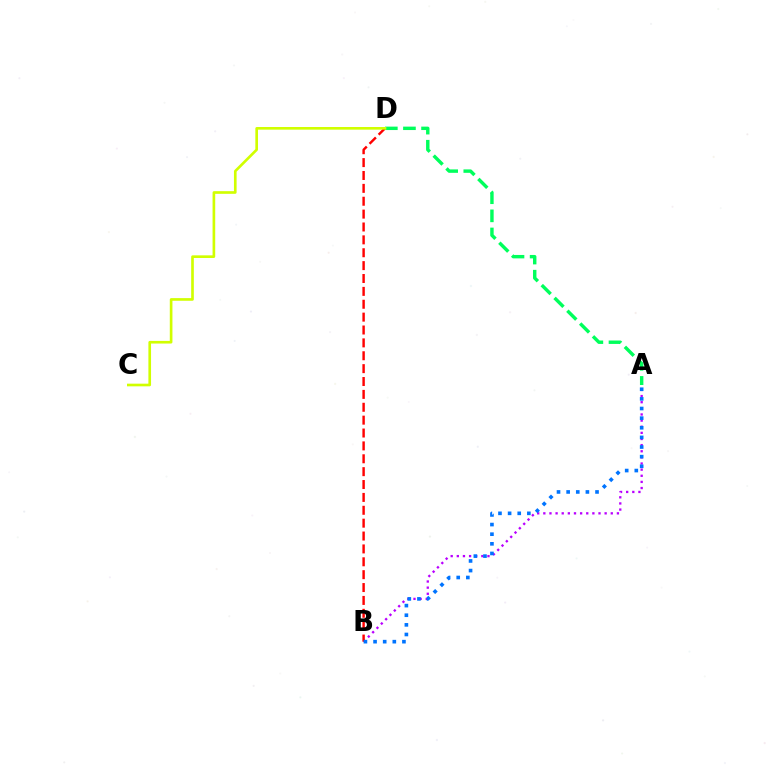{('A', 'B'): [{'color': '#b900ff', 'line_style': 'dotted', 'thickness': 1.67}, {'color': '#0074ff', 'line_style': 'dotted', 'thickness': 2.62}], ('B', 'D'): [{'color': '#ff0000', 'line_style': 'dashed', 'thickness': 1.75}], ('A', 'D'): [{'color': '#00ff5c', 'line_style': 'dashed', 'thickness': 2.46}], ('C', 'D'): [{'color': '#d1ff00', 'line_style': 'solid', 'thickness': 1.91}]}